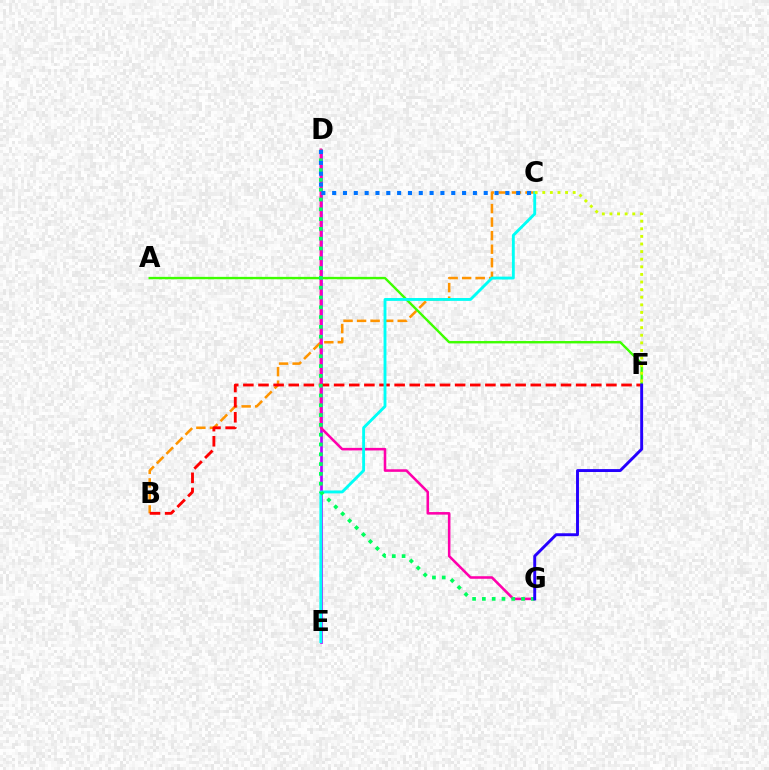{('B', 'C'): [{'color': '#ff9400', 'line_style': 'dashed', 'thickness': 1.84}], ('D', 'E'): [{'color': '#b900ff', 'line_style': 'solid', 'thickness': 1.94}], ('B', 'F'): [{'color': '#ff0000', 'line_style': 'dashed', 'thickness': 2.05}], ('A', 'F'): [{'color': '#3dff00', 'line_style': 'solid', 'thickness': 1.71}], ('D', 'G'): [{'color': '#ff00ac', 'line_style': 'solid', 'thickness': 1.85}, {'color': '#00ff5c', 'line_style': 'dotted', 'thickness': 2.66}], ('C', 'E'): [{'color': '#00fff6', 'line_style': 'solid', 'thickness': 2.06}], ('C', 'D'): [{'color': '#0074ff', 'line_style': 'dotted', 'thickness': 2.94}], ('C', 'F'): [{'color': '#d1ff00', 'line_style': 'dotted', 'thickness': 2.07}], ('F', 'G'): [{'color': '#2500ff', 'line_style': 'solid', 'thickness': 2.1}]}